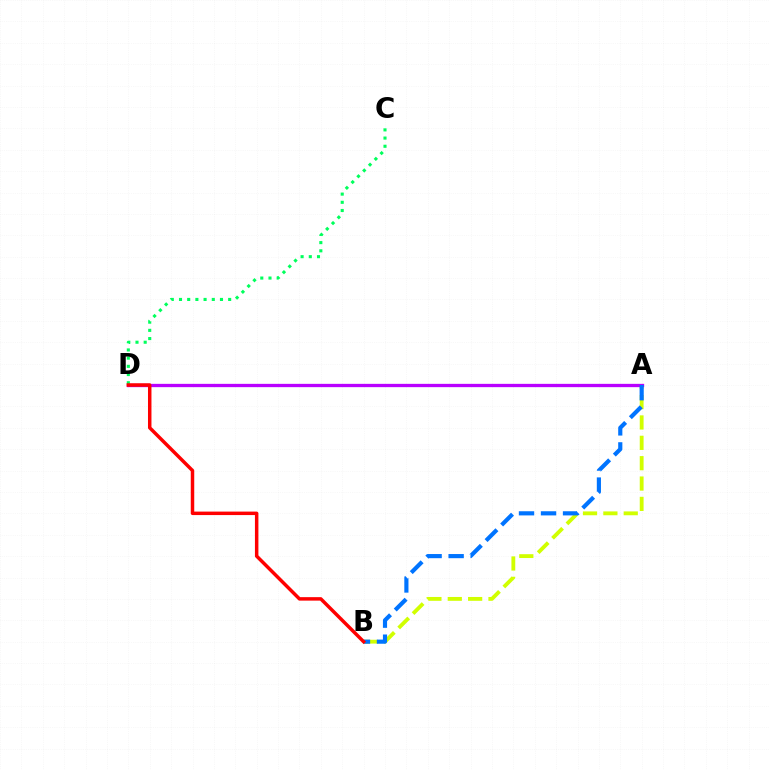{('A', 'B'): [{'color': '#d1ff00', 'line_style': 'dashed', 'thickness': 2.77}, {'color': '#0074ff', 'line_style': 'dashed', 'thickness': 2.99}], ('A', 'D'): [{'color': '#b900ff', 'line_style': 'solid', 'thickness': 2.38}], ('C', 'D'): [{'color': '#00ff5c', 'line_style': 'dotted', 'thickness': 2.23}], ('B', 'D'): [{'color': '#ff0000', 'line_style': 'solid', 'thickness': 2.5}]}